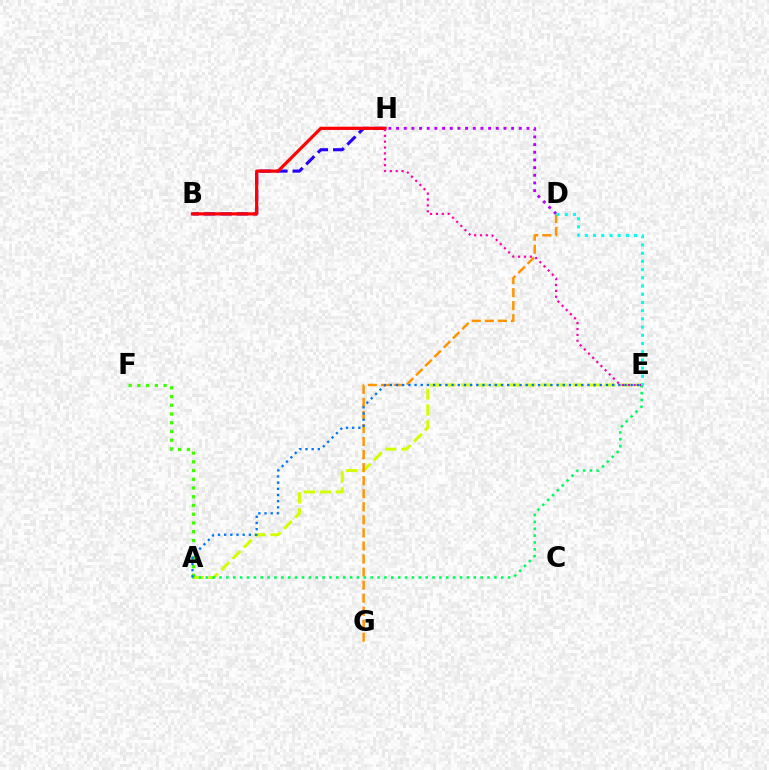{('B', 'H'): [{'color': '#2500ff', 'line_style': 'dashed', 'thickness': 2.23}, {'color': '#ff0000', 'line_style': 'solid', 'thickness': 2.3}], ('D', 'H'): [{'color': '#b900ff', 'line_style': 'dotted', 'thickness': 2.08}], ('A', 'E'): [{'color': '#d1ff00', 'line_style': 'dashed', 'thickness': 2.16}, {'color': '#00ff5c', 'line_style': 'dotted', 'thickness': 1.87}, {'color': '#0074ff', 'line_style': 'dotted', 'thickness': 1.68}], ('D', 'G'): [{'color': '#ff9400', 'line_style': 'dashed', 'thickness': 1.77}], ('E', 'H'): [{'color': '#ff00ac', 'line_style': 'dotted', 'thickness': 1.6}], ('A', 'F'): [{'color': '#3dff00', 'line_style': 'dotted', 'thickness': 2.37}], ('D', 'E'): [{'color': '#00fff6', 'line_style': 'dotted', 'thickness': 2.23}]}